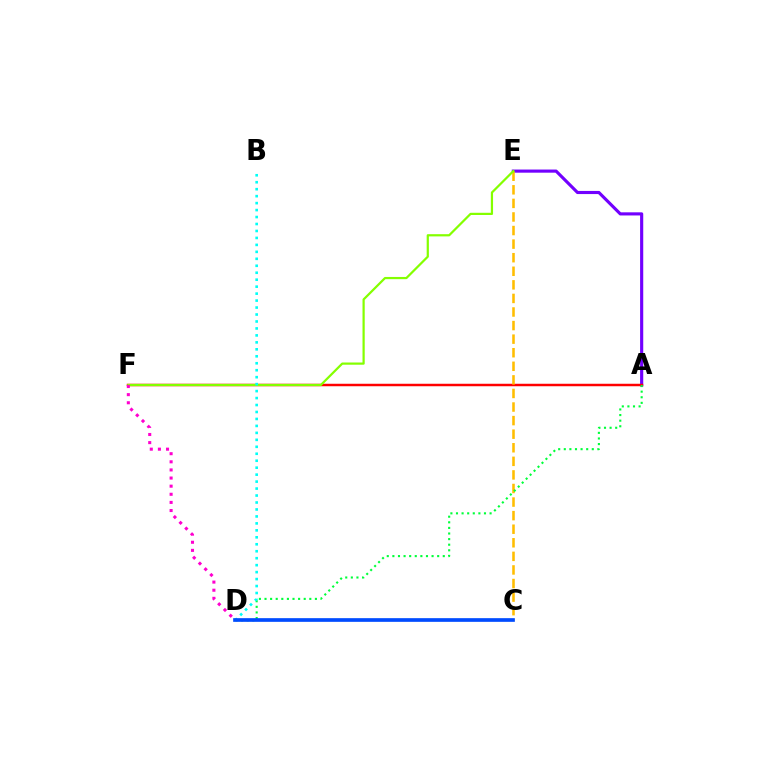{('A', 'E'): [{'color': '#7200ff', 'line_style': 'solid', 'thickness': 2.26}], ('A', 'F'): [{'color': '#ff0000', 'line_style': 'solid', 'thickness': 1.78}], ('C', 'E'): [{'color': '#ffbd00', 'line_style': 'dashed', 'thickness': 1.84}], ('E', 'F'): [{'color': '#84ff00', 'line_style': 'solid', 'thickness': 1.59}], ('A', 'D'): [{'color': '#00ff39', 'line_style': 'dotted', 'thickness': 1.52}], ('B', 'D'): [{'color': '#00fff6', 'line_style': 'dotted', 'thickness': 1.89}], ('C', 'D'): [{'color': '#004bff', 'line_style': 'solid', 'thickness': 2.65}], ('D', 'F'): [{'color': '#ff00cf', 'line_style': 'dotted', 'thickness': 2.21}]}